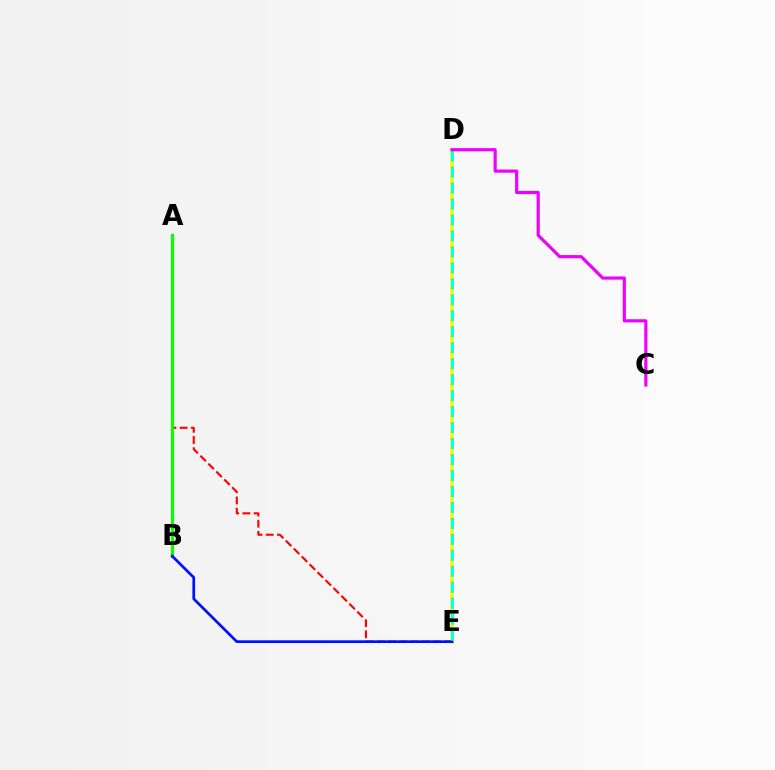{('D', 'E'): [{'color': '#fcf500', 'line_style': 'solid', 'thickness': 2.77}, {'color': '#00fff6', 'line_style': 'dashed', 'thickness': 2.17}], ('A', 'E'): [{'color': '#ff0000', 'line_style': 'dashed', 'thickness': 1.52}], ('A', 'B'): [{'color': '#08ff00', 'line_style': 'solid', 'thickness': 2.33}], ('B', 'E'): [{'color': '#0010ff', 'line_style': 'solid', 'thickness': 1.95}], ('C', 'D'): [{'color': '#ee00ff', 'line_style': 'solid', 'thickness': 2.28}]}